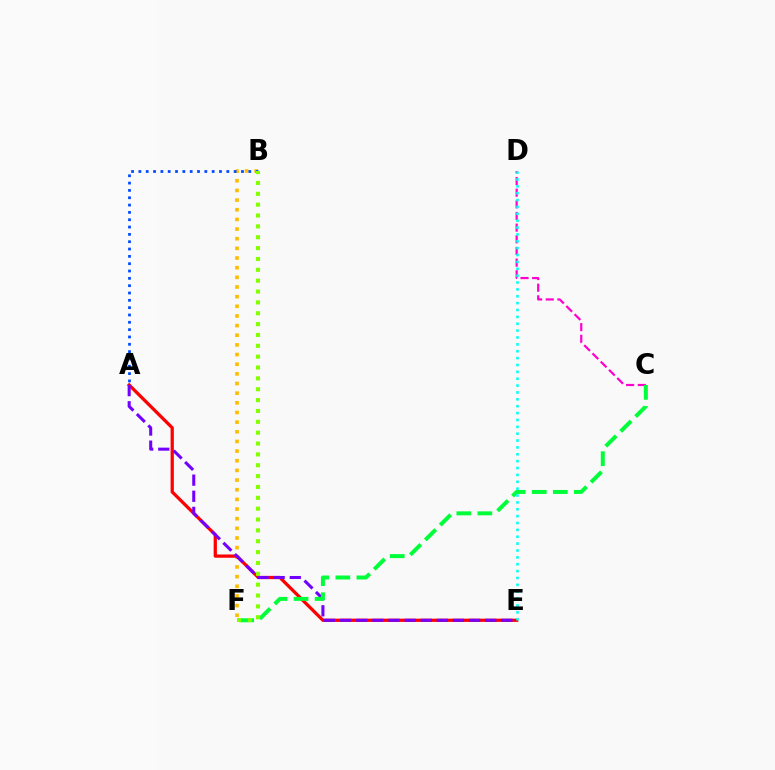{('B', 'F'): [{'color': '#ffbd00', 'line_style': 'dotted', 'thickness': 2.62}, {'color': '#84ff00', 'line_style': 'dotted', 'thickness': 2.95}], ('C', 'D'): [{'color': '#ff00cf', 'line_style': 'dashed', 'thickness': 1.58}], ('A', 'E'): [{'color': '#ff0000', 'line_style': 'solid', 'thickness': 2.34}, {'color': '#7200ff', 'line_style': 'dashed', 'thickness': 2.19}], ('C', 'F'): [{'color': '#00ff39', 'line_style': 'dashed', 'thickness': 2.86}], ('A', 'B'): [{'color': '#004bff', 'line_style': 'dotted', 'thickness': 1.99}], ('D', 'E'): [{'color': '#00fff6', 'line_style': 'dotted', 'thickness': 1.87}]}